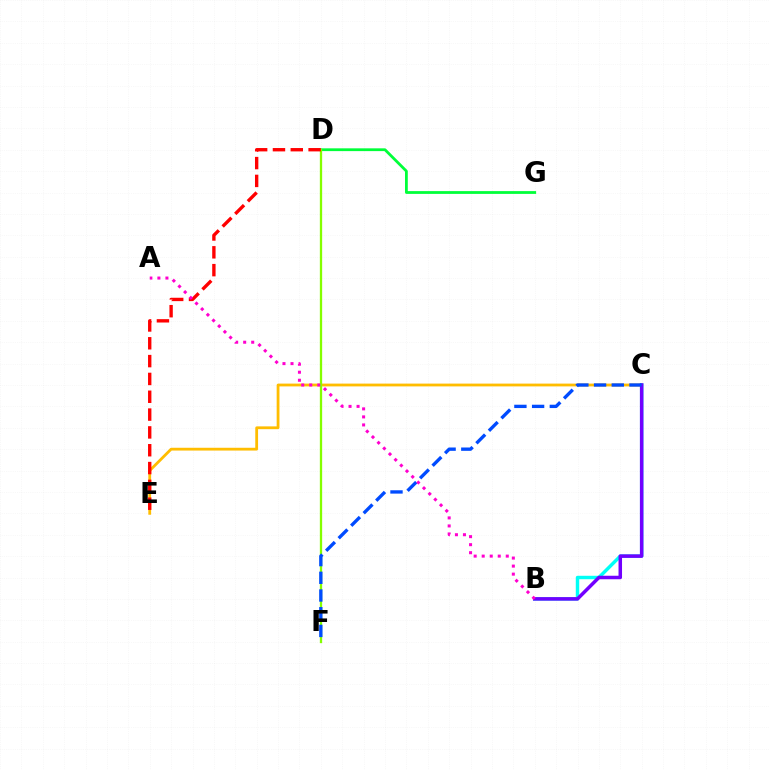{('D', 'G'): [{'color': '#00ff39', 'line_style': 'solid', 'thickness': 2.01}], ('C', 'E'): [{'color': '#ffbd00', 'line_style': 'solid', 'thickness': 2.01}], ('B', 'C'): [{'color': '#00fff6', 'line_style': 'solid', 'thickness': 2.48}, {'color': '#7200ff', 'line_style': 'solid', 'thickness': 2.53}], ('D', 'F'): [{'color': '#84ff00', 'line_style': 'solid', 'thickness': 1.65}], ('C', 'F'): [{'color': '#004bff', 'line_style': 'dashed', 'thickness': 2.41}], ('D', 'E'): [{'color': '#ff0000', 'line_style': 'dashed', 'thickness': 2.42}], ('A', 'B'): [{'color': '#ff00cf', 'line_style': 'dotted', 'thickness': 2.18}]}